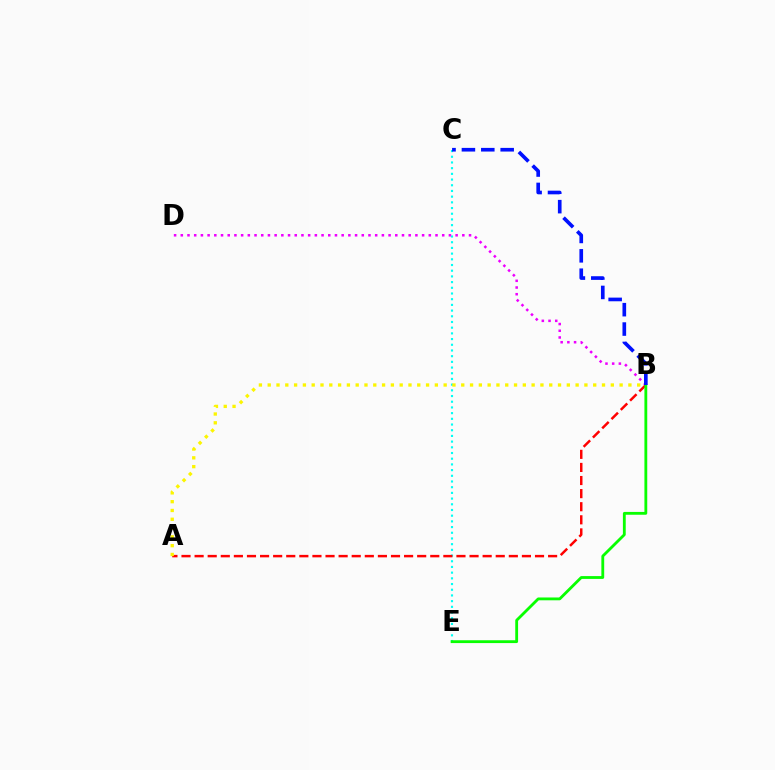{('C', 'E'): [{'color': '#00fff6', 'line_style': 'dotted', 'thickness': 1.55}], ('B', 'D'): [{'color': '#ee00ff', 'line_style': 'dotted', 'thickness': 1.82}], ('A', 'B'): [{'color': '#ff0000', 'line_style': 'dashed', 'thickness': 1.78}, {'color': '#fcf500', 'line_style': 'dotted', 'thickness': 2.39}], ('B', 'E'): [{'color': '#08ff00', 'line_style': 'solid', 'thickness': 2.03}], ('B', 'C'): [{'color': '#0010ff', 'line_style': 'dashed', 'thickness': 2.63}]}